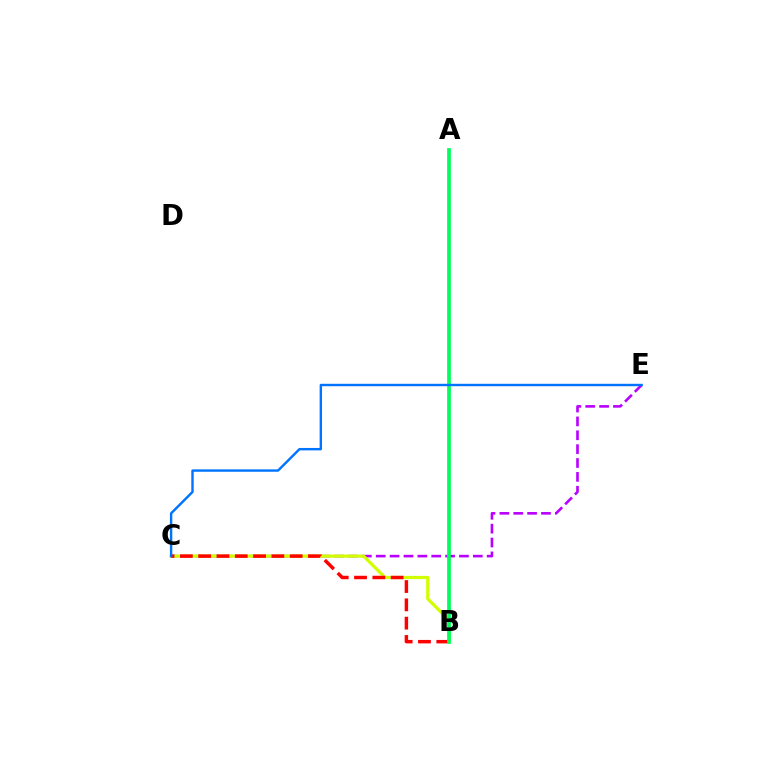{('C', 'E'): [{'color': '#b900ff', 'line_style': 'dashed', 'thickness': 1.88}, {'color': '#0074ff', 'line_style': 'solid', 'thickness': 1.73}], ('B', 'C'): [{'color': '#d1ff00', 'line_style': 'solid', 'thickness': 2.32}, {'color': '#ff0000', 'line_style': 'dashed', 'thickness': 2.49}], ('A', 'B'): [{'color': '#00ff5c', 'line_style': 'solid', 'thickness': 2.69}]}